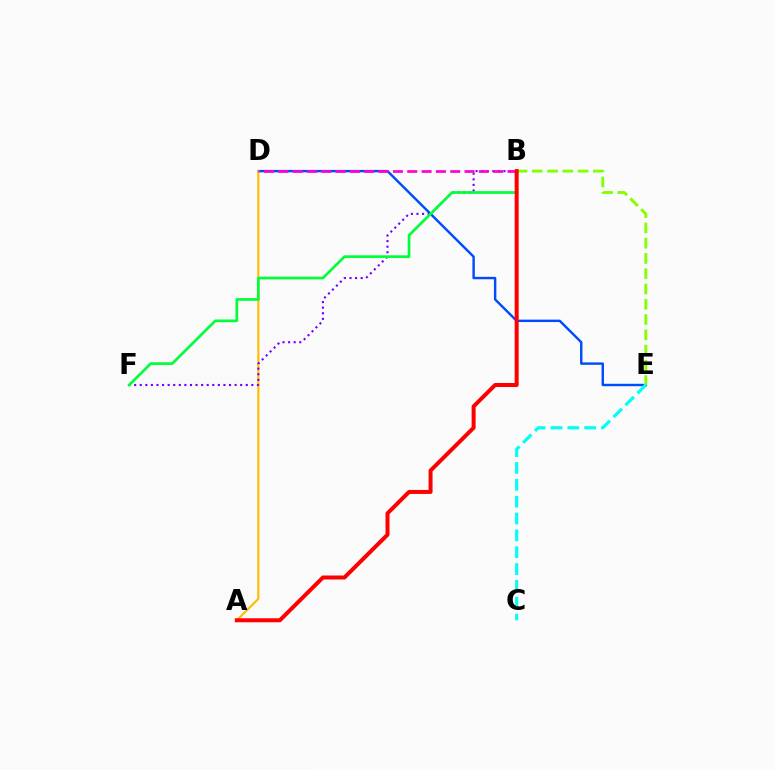{('D', 'E'): [{'color': '#004bff', 'line_style': 'solid', 'thickness': 1.74}], ('A', 'D'): [{'color': '#ffbd00', 'line_style': 'solid', 'thickness': 1.54}], ('B', 'F'): [{'color': '#7200ff', 'line_style': 'dotted', 'thickness': 1.52}, {'color': '#00ff39', 'line_style': 'solid', 'thickness': 1.94}], ('B', 'D'): [{'color': '#ff00cf', 'line_style': 'dashed', 'thickness': 1.95}], ('B', 'E'): [{'color': '#84ff00', 'line_style': 'dashed', 'thickness': 2.08}], ('C', 'E'): [{'color': '#00fff6', 'line_style': 'dashed', 'thickness': 2.29}], ('A', 'B'): [{'color': '#ff0000', 'line_style': 'solid', 'thickness': 2.88}]}